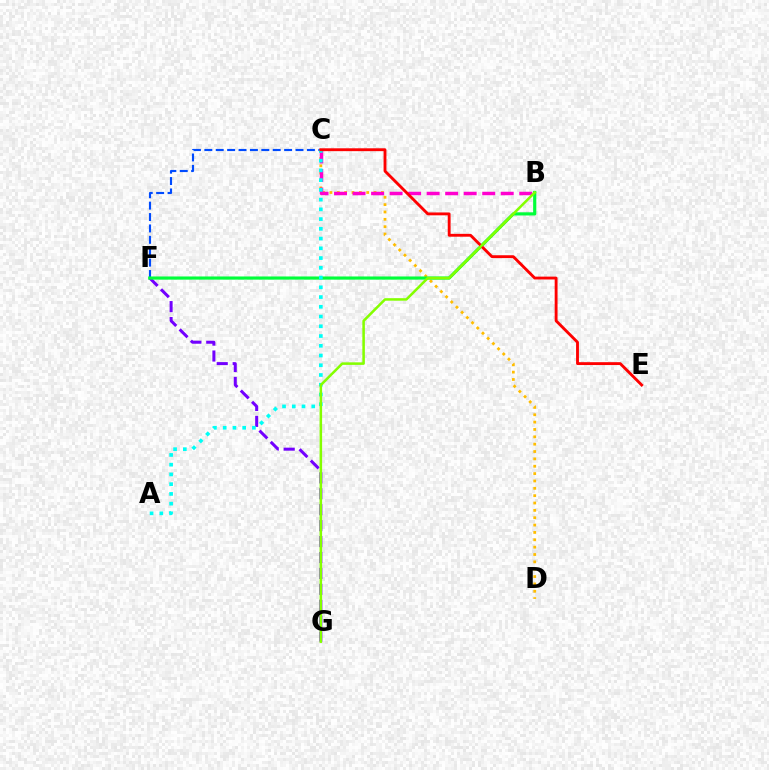{('C', 'D'): [{'color': '#ffbd00', 'line_style': 'dotted', 'thickness': 2.0}], ('F', 'G'): [{'color': '#7200ff', 'line_style': 'dashed', 'thickness': 2.16}], ('C', 'F'): [{'color': '#004bff', 'line_style': 'dashed', 'thickness': 1.55}], ('B', 'F'): [{'color': '#00ff39', 'line_style': 'solid', 'thickness': 2.28}], ('B', 'C'): [{'color': '#ff00cf', 'line_style': 'dashed', 'thickness': 2.52}], ('A', 'C'): [{'color': '#00fff6', 'line_style': 'dotted', 'thickness': 2.65}], ('C', 'E'): [{'color': '#ff0000', 'line_style': 'solid', 'thickness': 2.06}], ('B', 'G'): [{'color': '#84ff00', 'line_style': 'solid', 'thickness': 1.83}]}